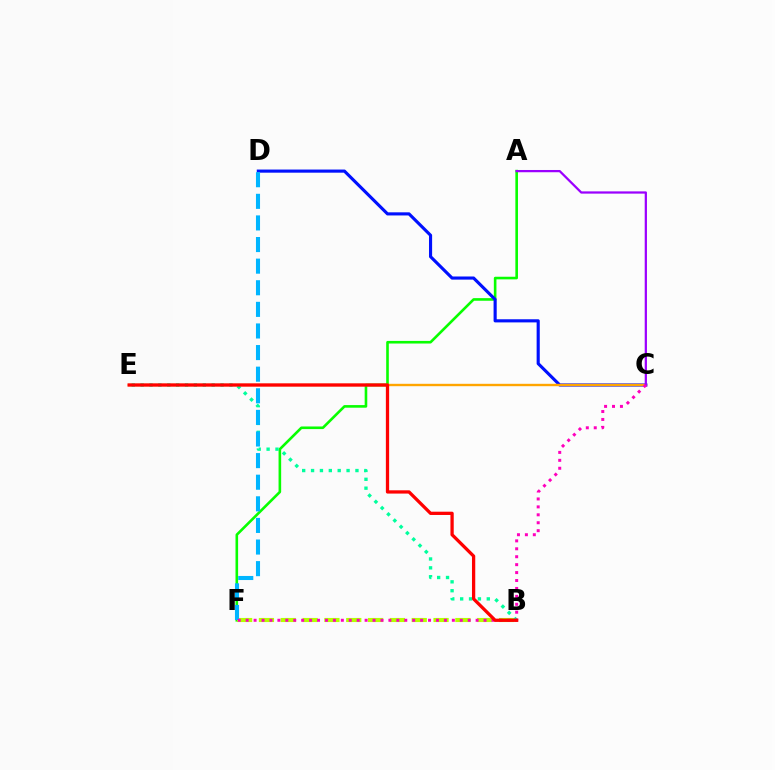{('A', 'F'): [{'color': '#08ff00', 'line_style': 'solid', 'thickness': 1.88}], ('C', 'D'): [{'color': '#0010ff', 'line_style': 'solid', 'thickness': 2.25}], ('C', 'E'): [{'color': '#ffa500', 'line_style': 'solid', 'thickness': 1.71}], ('A', 'C'): [{'color': '#9b00ff', 'line_style': 'solid', 'thickness': 1.62}], ('B', 'F'): [{'color': '#b3ff00', 'line_style': 'dashed', 'thickness': 2.97}], ('B', 'E'): [{'color': '#00ff9d', 'line_style': 'dotted', 'thickness': 2.41}, {'color': '#ff0000', 'line_style': 'solid', 'thickness': 2.36}], ('D', 'F'): [{'color': '#00b5ff', 'line_style': 'dashed', 'thickness': 2.94}], ('C', 'F'): [{'color': '#ff00bd', 'line_style': 'dotted', 'thickness': 2.15}]}